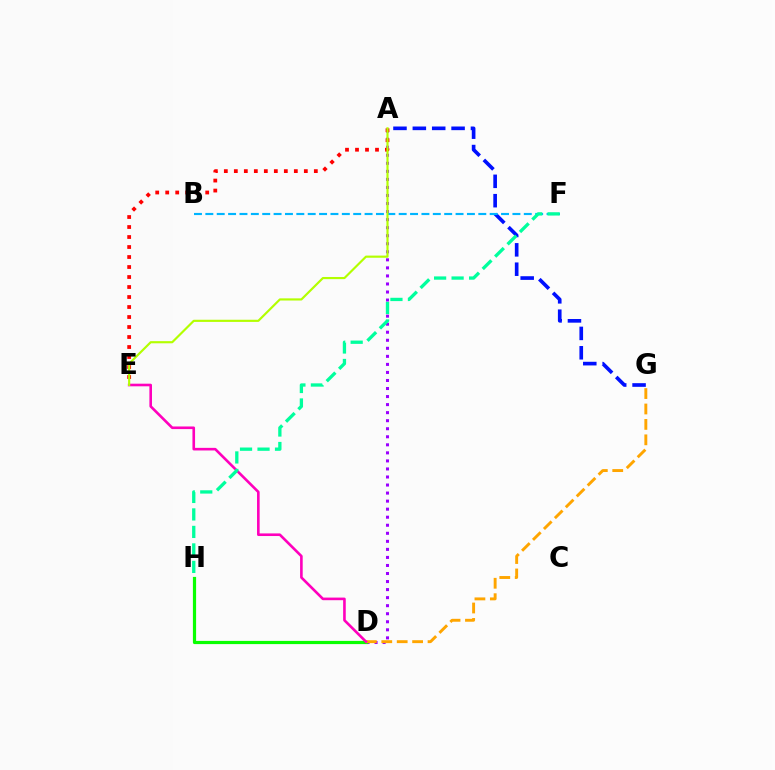{('A', 'D'): [{'color': '#9b00ff', 'line_style': 'dotted', 'thickness': 2.19}], ('A', 'G'): [{'color': '#0010ff', 'line_style': 'dashed', 'thickness': 2.63}], ('D', 'H'): [{'color': '#08ff00', 'line_style': 'solid', 'thickness': 2.31}], ('B', 'F'): [{'color': '#00b5ff', 'line_style': 'dashed', 'thickness': 1.55}], ('D', 'G'): [{'color': '#ffa500', 'line_style': 'dashed', 'thickness': 2.09}], ('D', 'E'): [{'color': '#ff00bd', 'line_style': 'solid', 'thickness': 1.88}], ('F', 'H'): [{'color': '#00ff9d', 'line_style': 'dashed', 'thickness': 2.38}], ('A', 'E'): [{'color': '#ff0000', 'line_style': 'dotted', 'thickness': 2.72}, {'color': '#b3ff00', 'line_style': 'solid', 'thickness': 1.55}]}